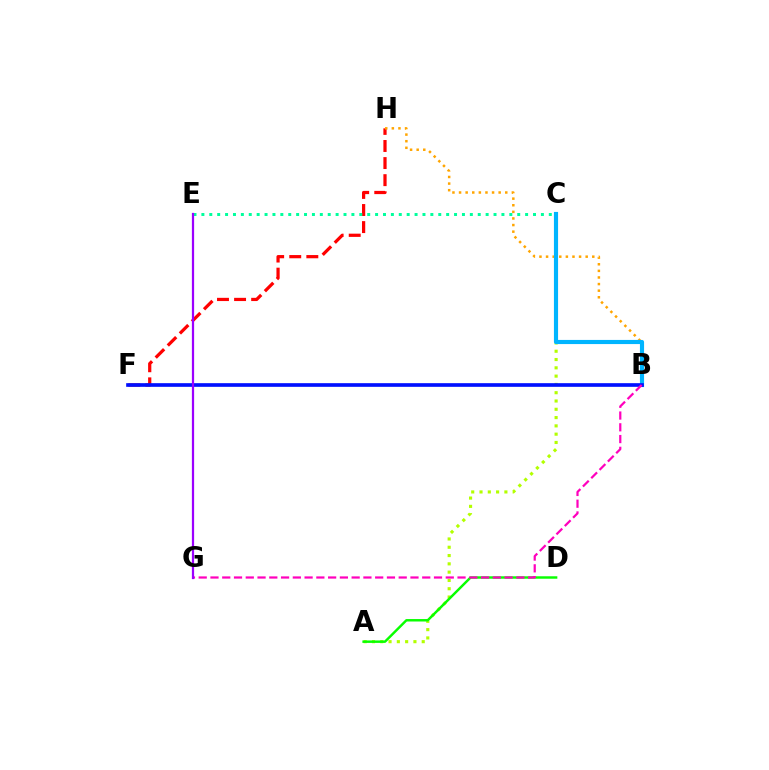{('F', 'H'): [{'color': '#ff0000', 'line_style': 'dashed', 'thickness': 2.32}], ('B', 'H'): [{'color': '#ffa500', 'line_style': 'dotted', 'thickness': 1.79}], ('A', 'C'): [{'color': '#b3ff00', 'line_style': 'dotted', 'thickness': 2.25}], ('B', 'C'): [{'color': '#00b5ff', 'line_style': 'solid', 'thickness': 2.98}], ('C', 'E'): [{'color': '#00ff9d', 'line_style': 'dotted', 'thickness': 2.15}], ('A', 'D'): [{'color': '#08ff00', 'line_style': 'solid', 'thickness': 1.76}], ('B', 'F'): [{'color': '#0010ff', 'line_style': 'solid', 'thickness': 2.63}], ('B', 'G'): [{'color': '#ff00bd', 'line_style': 'dashed', 'thickness': 1.6}], ('E', 'G'): [{'color': '#9b00ff', 'line_style': 'solid', 'thickness': 1.61}]}